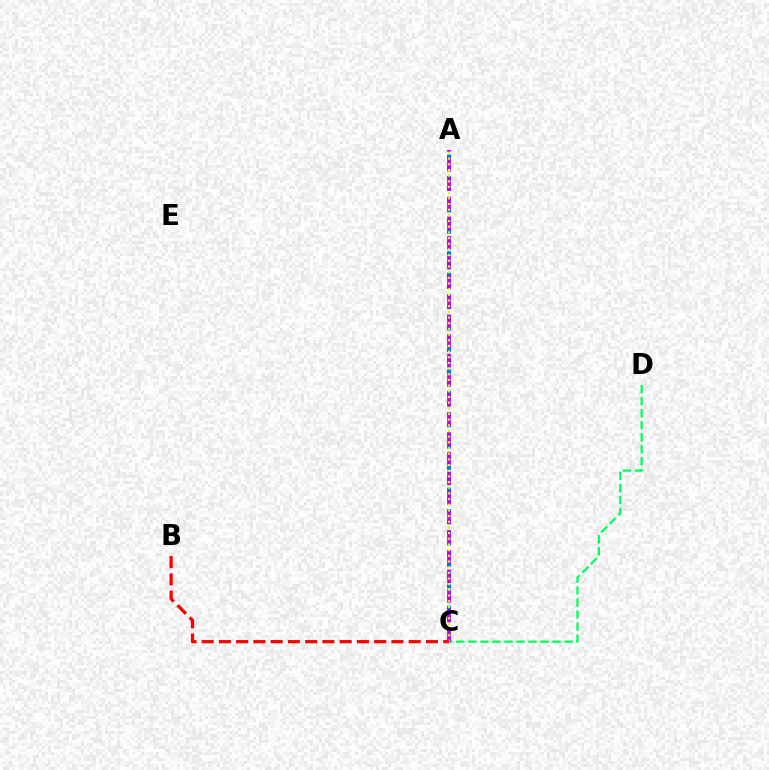{('C', 'D'): [{'color': '#00ff5c', 'line_style': 'dashed', 'thickness': 1.63}], ('A', 'C'): [{'color': '#0074ff', 'line_style': 'dotted', 'thickness': 2.92}, {'color': '#b900ff', 'line_style': 'dashed', 'thickness': 2.66}, {'color': '#d1ff00', 'line_style': 'dotted', 'thickness': 1.54}], ('B', 'C'): [{'color': '#ff0000', 'line_style': 'dashed', 'thickness': 2.34}]}